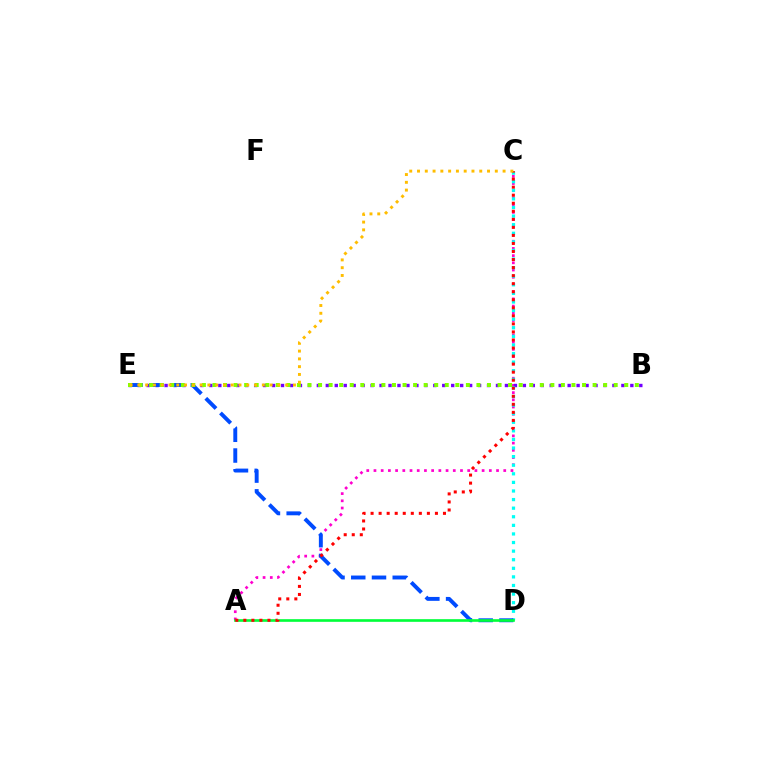{('A', 'C'): [{'color': '#ff00cf', 'line_style': 'dotted', 'thickness': 1.96}, {'color': '#ff0000', 'line_style': 'dotted', 'thickness': 2.19}], ('B', 'E'): [{'color': '#7200ff', 'line_style': 'dotted', 'thickness': 2.43}, {'color': '#84ff00', 'line_style': 'dotted', 'thickness': 2.87}], ('C', 'D'): [{'color': '#00fff6', 'line_style': 'dotted', 'thickness': 2.33}], ('D', 'E'): [{'color': '#004bff', 'line_style': 'dashed', 'thickness': 2.82}], ('A', 'D'): [{'color': '#00ff39', 'line_style': 'solid', 'thickness': 1.91}], ('C', 'E'): [{'color': '#ffbd00', 'line_style': 'dotted', 'thickness': 2.11}]}